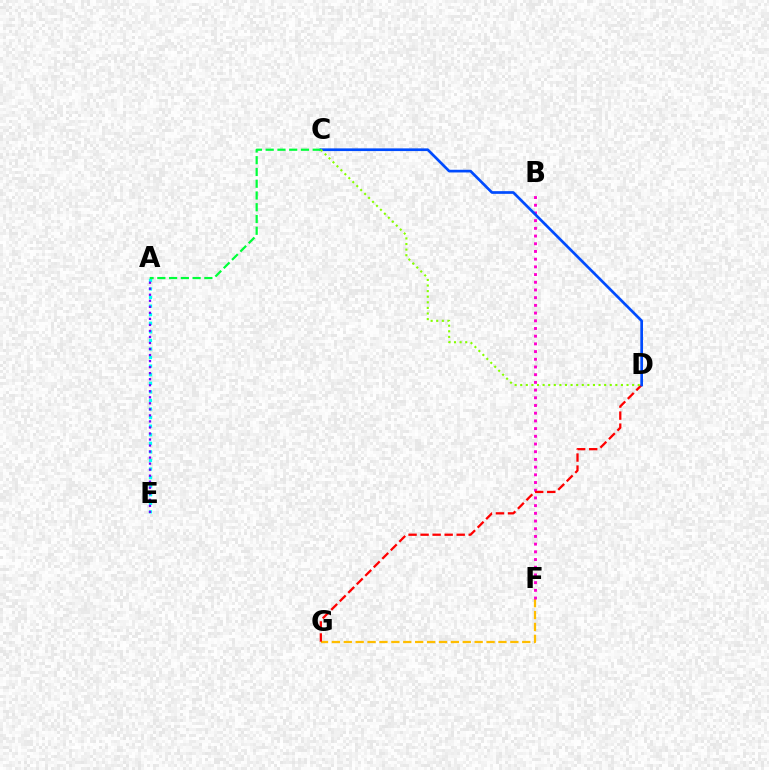{('A', 'E'): [{'color': '#00fff6', 'line_style': 'dotted', 'thickness': 2.33}, {'color': '#7200ff', 'line_style': 'dotted', 'thickness': 1.64}], ('F', 'G'): [{'color': '#ffbd00', 'line_style': 'dashed', 'thickness': 1.62}], ('B', 'F'): [{'color': '#ff00cf', 'line_style': 'dotted', 'thickness': 2.09}], ('D', 'G'): [{'color': '#ff0000', 'line_style': 'dashed', 'thickness': 1.63}], ('C', 'D'): [{'color': '#004bff', 'line_style': 'solid', 'thickness': 1.94}, {'color': '#84ff00', 'line_style': 'dotted', 'thickness': 1.52}], ('A', 'C'): [{'color': '#00ff39', 'line_style': 'dashed', 'thickness': 1.6}]}